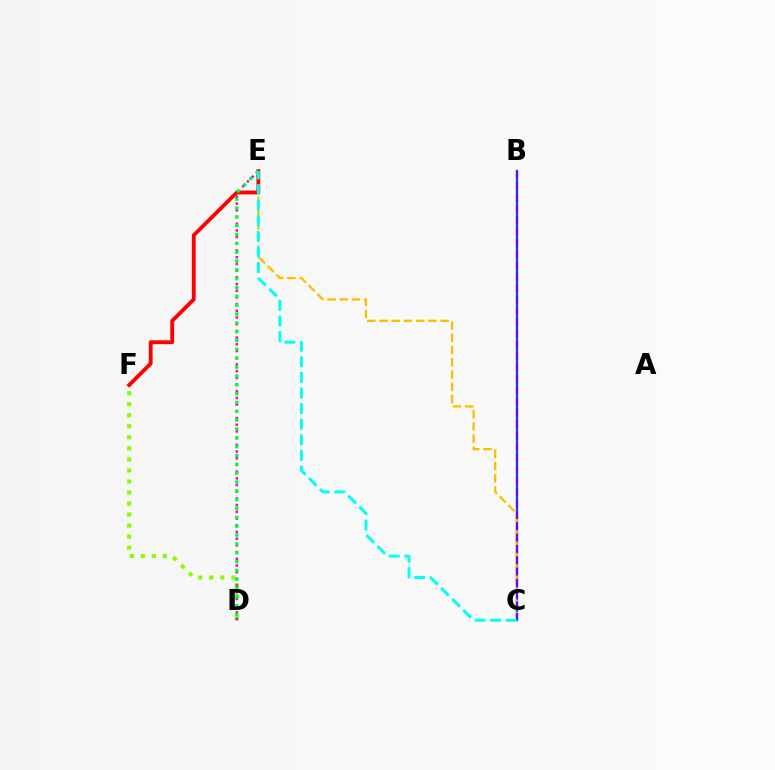{('D', 'F'): [{'color': '#84ff00', 'line_style': 'dotted', 'thickness': 3.0}], ('D', 'E'): [{'color': '#ff00cf', 'line_style': 'dotted', 'thickness': 1.82}, {'color': '#00ff39', 'line_style': 'dotted', 'thickness': 2.4}], ('B', 'C'): [{'color': '#004bff', 'line_style': 'solid', 'thickness': 1.68}, {'color': '#7200ff', 'line_style': 'dashed', 'thickness': 1.54}], ('C', 'E'): [{'color': '#ffbd00', 'line_style': 'dashed', 'thickness': 1.66}, {'color': '#00fff6', 'line_style': 'dashed', 'thickness': 2.12}], ('E', 'F'): [{'color': '#ff0000', 'line_style': 'solid', 'thickness': 2.75}]}